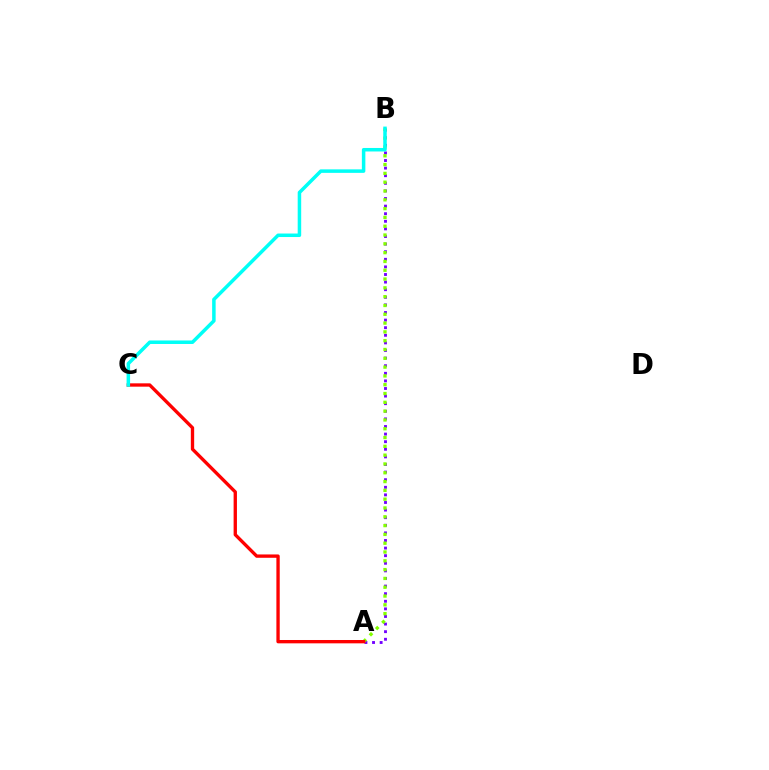{('A', 'B'): [{'color': '#7200ff', 'line_style': 'dotted', 'thickness': 2.06}, {'color': '#84ff00', 'line_style': 'dotted', 'thickness': 2.39}], ('A', 'C'): [{'color': '#ff0000', 'line_style': 'solid', 'thickness': 2.4}], ('B', 'C'): [{'color': '#00fff6', 'line_style': 'solid', 'thickness': 2.52}]}